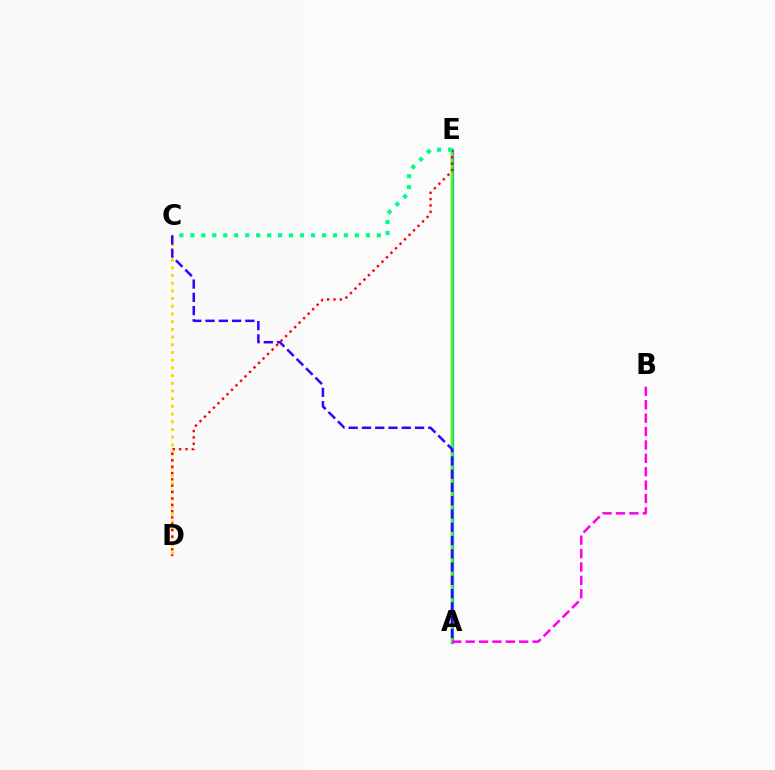{('A', 'E'): [{'color': '#009eff', 'line_style': 'solid', 'thickness': 2.33}, {'color': '#4fff00', 'line_style': 'solid', 'thickness': 1.79}], ('C', 'D'): [{'color': '#ffd500', 'line_style': 'dotted', 'thickness': 2.09}], ('D', 'E'): [{'color': '#ff0000', 'line_style': 'dotted', 'thickness': 1.73}], ('C', 'E'): [{'color': '#00ff86', 'line_style': 'dotted', 'thickness': 2.98}], ('A', 'C'): [{'color': '#3700ff', 'line_style': 'dashed', 'thickness': 1.8}], ('A', 'B'): [{'color': '#ff00ed', 'line_style': 'dashed', 'thickness': 1.82}]}